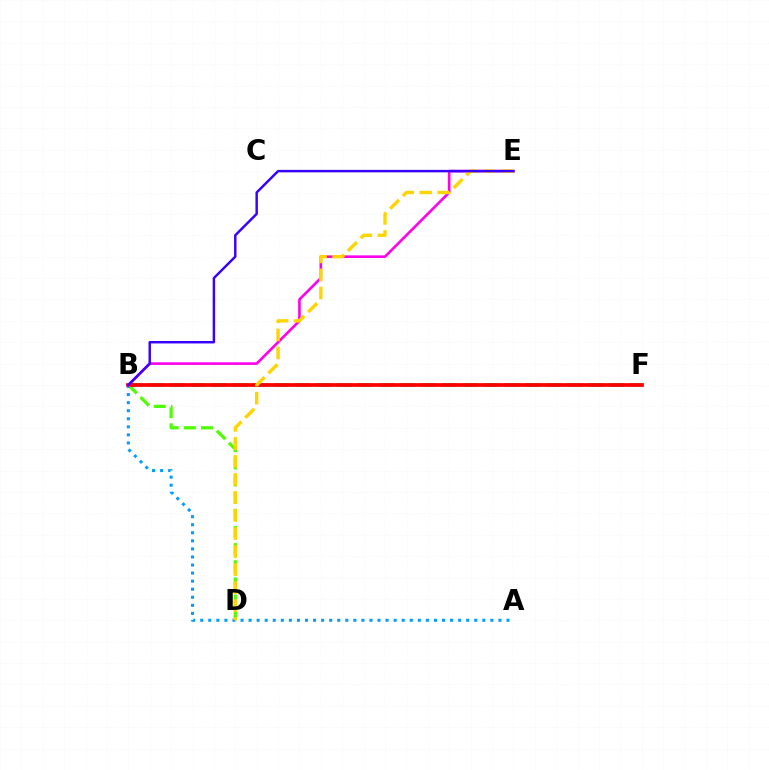{('B', 'F'): [{'color': '#00ff86', 'line_style': 'dashed', 'thickness': 2.84}, {'color': '#ff0000', 'line_style': 'solid', 'thickness': 2.69}], ('B', 'D'): [{'color': '#4fff00', 'line_style': 'dashed', 'thickness': 2.33}], ('A', 'B'): [{'color': '#009eff', 'line_style': 'dotted', 'thickness': 2.19}], ('B', 'E'): [{'color': '#ff00ed', 'line_style': 'solid', 'thickness': 1.9}, {'color': '#3700ff', 'line_style': 'solid', 'thickness': 1.77}], ('D', 'E'): [{'color': '#ffd500', 'line_style': 'dashed', 'thickness': 2.45}]}